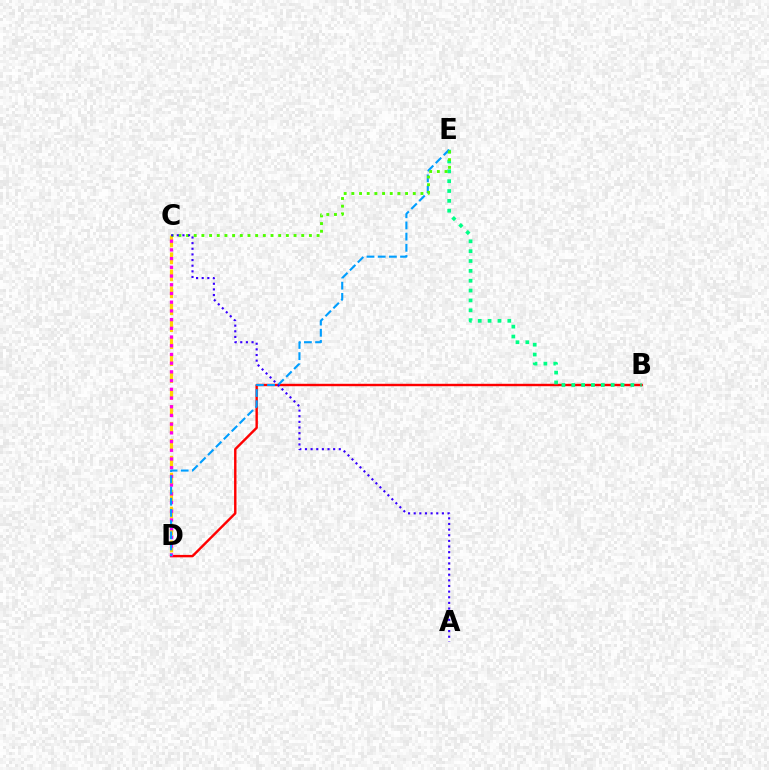{('B', 'D'): [{'color': '#ff0000', 'line_style': 'solid', 'thickness': 1.74}], ('B', 'E'): [{'color': '#00ff86', 'line_style': 'dotted', 'thickness': 2.68}], ('C', 'D'): [{'color': '#ffd500', 'line_style': 'dashed', 'thickness': 2.3}, {'color': '#ff00ed', 'line_style': 'dotted', 'thickness': 2.37}], ('D', 'E'): [{'color': '#009eff', 'line_style': 'dashed', 'thickness': 1.52}], ('C', 'E'): [{'color': '#4fff00', 'line_style': 'dotted', 'thickness': 2.09}], ('A', 'C'): [{'color': '#3700ff', 'line_style': 'dotted', 'thickness': 1.53}]}